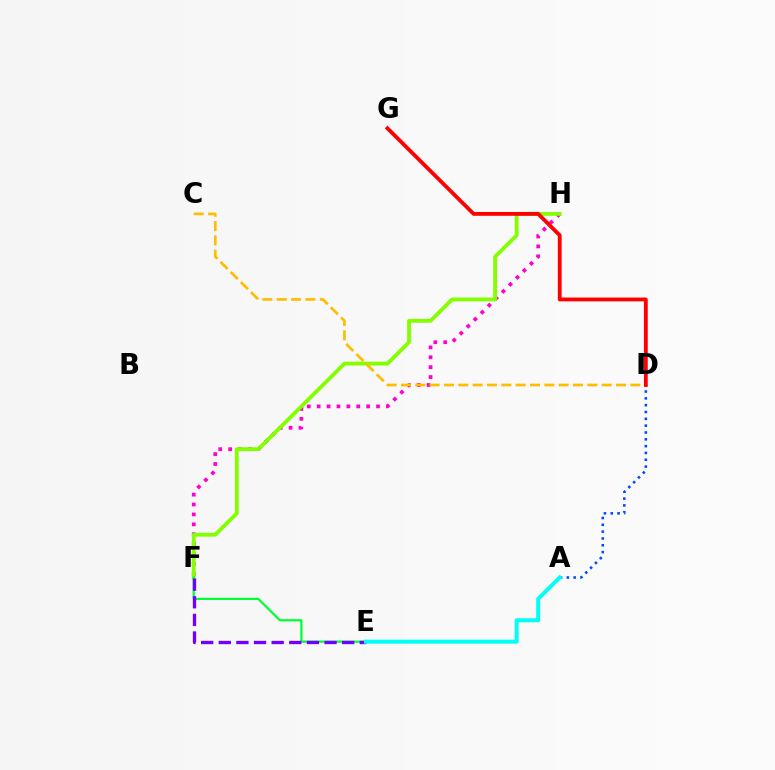{('F', 'H'): [{'color': '#ff00cf', 'line_style': 'dotted', 'thickness': 2.69}, {'color': '#84ff00', 'line_style': 'solid', 'thickness': 2.75}], ('E', 'F'): [{'color': '#00ff39', 'line_style': 'solid', 'thickness': 1.62}, {'color': '#7200ff', 'line_style': 'dashed', 'thickness': 2.39}], ('A', 'D'): [{'color': '#004bff', 'line_style': 'dotted', 'thickness': 1.85}], ('A', 'E'): [{'color': '#00fff6', 'line_style': 'solid', 'thickness': 2.88}], ('C', 'D'): [{'color': '#ffbd00', 'line_style': 'dashed', 'thickness': 1.95}], ('D', 'G'): [{'color': '#ff0000', 'line_style': 'solid', 'thickness': 2.75}]}